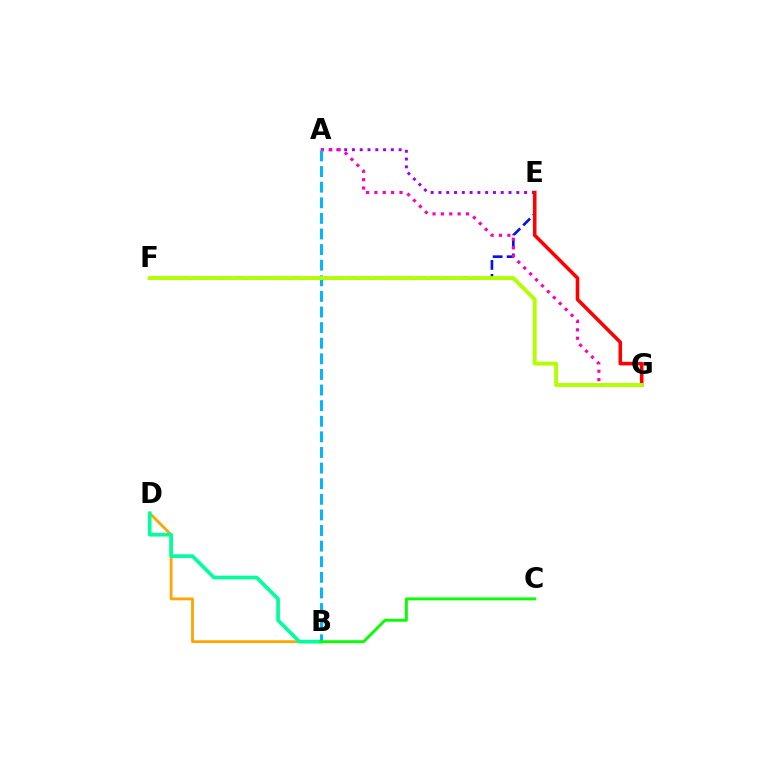{('B', 'D'): [{'color': '#ffa500', 'line_style': 'solid', 'thickness': 2.01}, {'color': '#00ff9d', 'line_style': 'solid', 'thickness': 2.65}], ('E', 'F'): [{'color': '#0010ff', 'line_style': 'dashed', 'thickness': 1.9}], ('A', 'E'): [{'color': '#9b00ff', 'line_style': 'dotted', 'thickness': 2.11}], ('A', 'G'): [{'color': '#ff00bd', 'line_style': 'dotted', 'thickness': 2.27}], ('A', 'B'): [{'color': '#00b5ff', 'line_style': 'dashed', 'thickness': 2.12}], ('B', 'C'): [{'color': '#08ff00', 'line_style': 'solid', 'thickness': 2.08}], ('E', 'G'): [{'color': '#ff0000', 'line_style': 'solid', 'thickness': 2.56}], ('F', 'G'): [{'color': '#b3ff00', 'line_style': 'solid', 'thickness': 2.81}]}